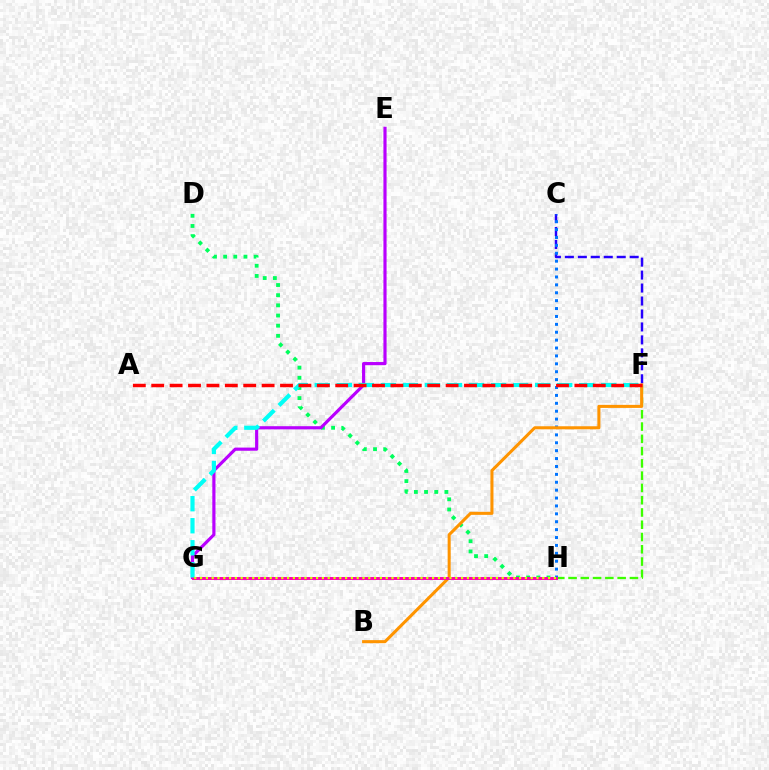{('F', 'H'): [{'color': '#3dff00', 'line_style': 'dashed', 'thickness': 1.67}], ('C', 'F'): [{'color': '#2500ff', 'line_style': 'dashed', 'thickness': 1.76}], ('D', 'H'): [{'color': '#00ff5c', 'line_style': 'dotted', 'thickness': 2.76}], ('C', 'H'): [{'color': '#0074ff', 'line_style': 'dotted', 'thickness': 2.15}], ('E', 'G'): [{'color': '#b900ff', 'line_style': 'solid', 'thickness': 2.27}], ('B', 'F'): [{'color': '#ff9400', 'line_style': 'solid', 'thickness': 2.2}], ('G', 'H'): [{'color': '#ff00ac', 'line_style': 'solid', 'thickness': 2.12}, {'color': '#d1ff00', 'line_style': 'dotted', 'thickness': 1.58}], ('F', 'G'): [{'color': '#00fff6', 'line_style': 'dashed', 'thickness': 2.99}], ('A', 'F'): [{'color': '#ff0000', 'line_style': 'dashed', 'thickness': 2.5}]}